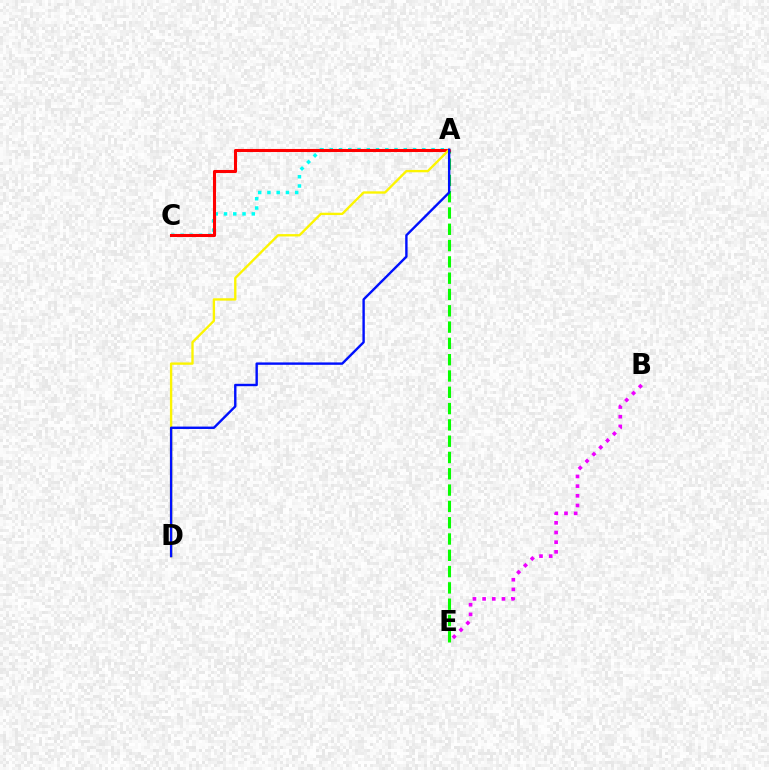{('A', 'E'): [{'color': '#08ff00', 'line_style': 'dashed', 'thickness': 2.21}], ('A', 'C'): [{'color': '#00fff6', 'line_style': 'dotted', 'thickness': 2.51}, {'color': '#ff0000', 'line_style': 'solid', 'thickness': 2.21}], ('B', 'E'): [{'color': '#ee00ff', 'line_style': 'dotted', 'thickness': 2.63}], ('A', 'D'): [{'color': '#fcf500', 'line_style': 'solid', 'thickness': 1.69}, {'color': '#0010ff', 'line_style': 'solid', 'thickness': 1.73}]}